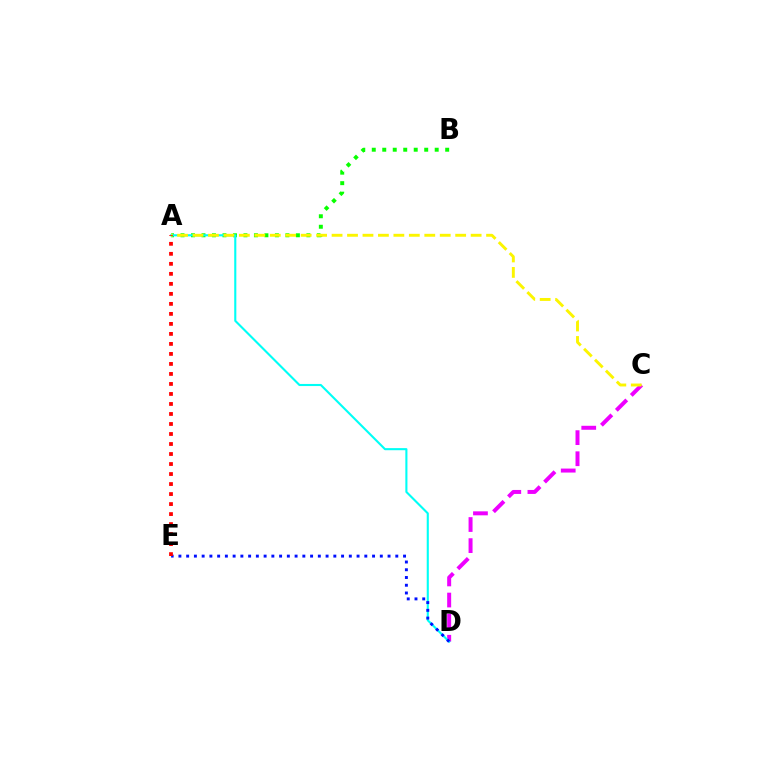{('A', 'B'): [{'color': '#08ff00', 'line_style': 'dotted', 'thickness': 2.85}], ('C', 'D'): [{'color': '#ee00ff', 'line_style': 'dashed', 'thickness': 2.87}], ('A', 'D'): [{'color': '#00fff6', 'line_style': 'solid', 'thickness': 1.52}], ('D', 'E'): [{'color': '#0010ff', 'line_style': 'dotted', 'thickness': 2.1}], ('A', 'C'): [{'color': '#fcf500', 'line_style': 'dashed', 'thickness': 2.1}], ('A', 'E'): [{'color': '#ff0000', 'line_style': 'dotted', 'thickness': 2.72}]}